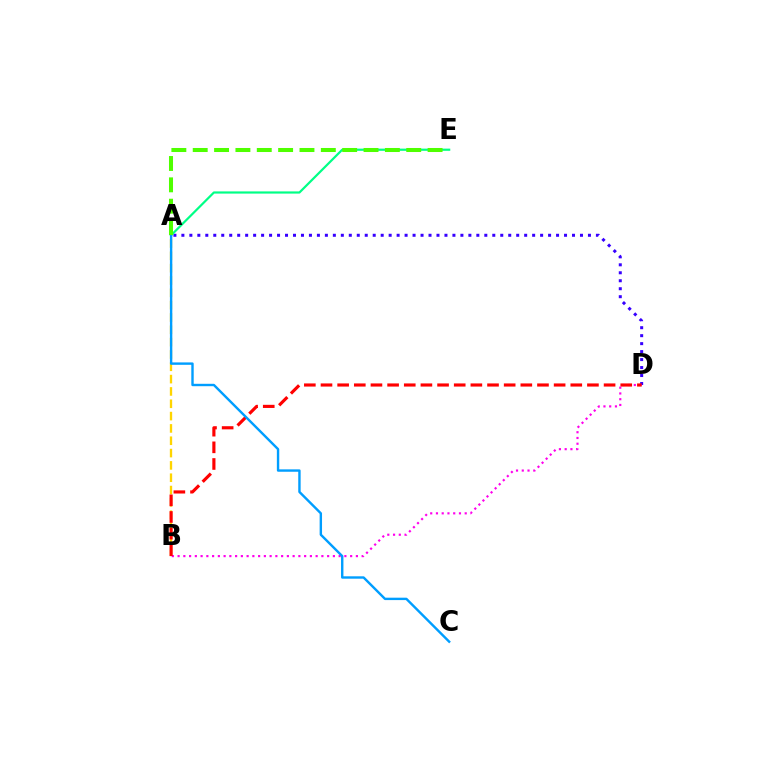{('A', 'B'): [{'color': '#ffd500', 'line_style': 'dashed', 'thickness': 1.67}], ('A', 'D'): [{'color': '#3700ff', 'line_style': 'dotted', 'thickness': 2.17}], ('B', 'D'): [{'color': '#ff00ed', 'line_style': 'dotted', 'thickness': 1.56}, {'color': '#ff0000', 'line_style': 'dashed', 'thickness': 2.26}], ('A', 'E'): [{'color': '#00ff86', 'line_style': 'solid', 'thickness': 1.58}, {'color': '#4fff00', 'line_style': 'dashed', 'thickness': 2.9}], ('A', 'C'): [{'color': '#009eff', 'line_style': 'solid', 'thickness': 1.73}]}